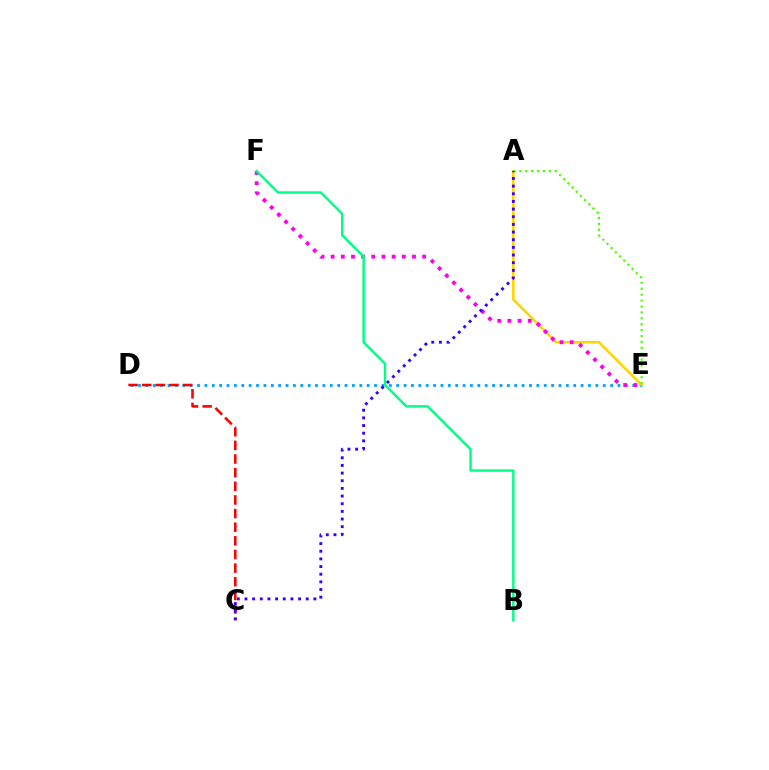{('D', 'E'): [{'color': '#009eff', 'line_style': 'dotted', 'thickness': 2.0}], ('C', 'D'): [{'color': '#ff0000', 'line_style': 'dashed', 'thickness': 1.85}], ('A', 'E'): [{'color': '#ffd500', 'line_style': 'solid', 'thickness': 1.87}, {'color': '#4fff00', 'line_style': 'dotted', 'thickness': 1.6}], ('E', 'F'): [{'color': '#ff00ed', 'line_style': 'dotted', 'thickness': 2.76}], ('B', 'F'): [{'color': '#00ff86', 'line_style': 'solid', 'thickness': 1.76}], ('A', 'C'): [{'color': '#3700ff', 'line_style': 'dotted', 'thickness': 2.08}]}